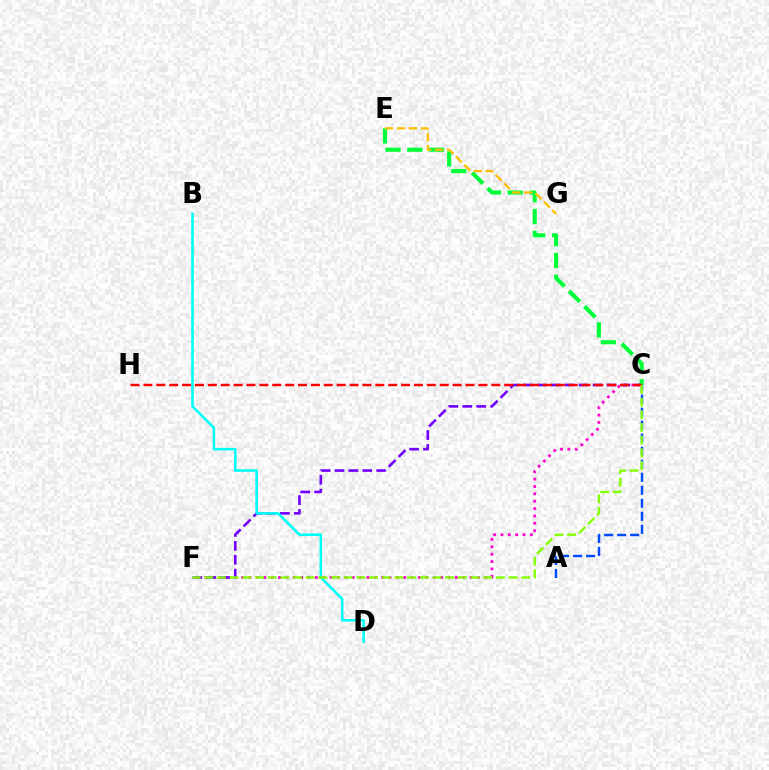{('C', 'F'): [{'color': '#ff00cf', 'line_style': 'dotted', 'thickness': 2.0}, {'color': '#7200ff', 'line_style': 'dashed', 'thickness': 1.89}, {'color': '#84ff00', 'line_style': 'dashed', 'thickness': 1.72}], ('C', 'E'): [{'color': '#00ff39', 'line_style': 'dashed', 'thickness': 2.96}], ('B', 'D'): [{'color': '#00fff6', 'line_style': 'solid', 'thickness': 1.85}], ('E', 'G'): [{'color': '#ffbd00', 'line_style': 'dashed', 'thickness': 1.61}], ('A', 'C'): [{'color': '#004bff', 'line_style': 'dashed', 'thickness': 1.77}], ('C', 'H'): [{'color': '#ff0000', 'line_style': 'dashed', 'thickness': 1.75}]}